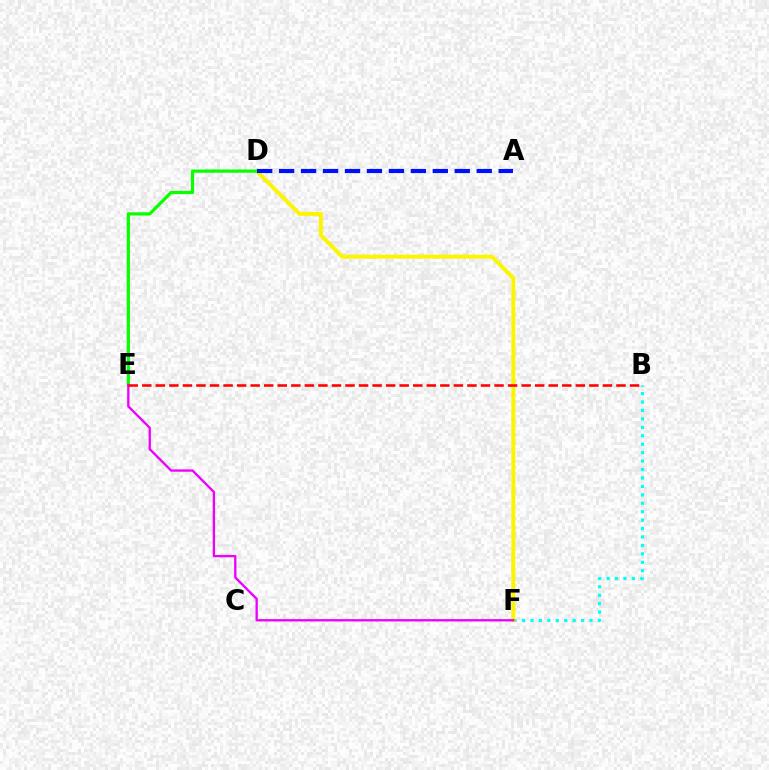{('B', 'F'): [{'color': '#00fff6', 'line_style': 'dotted', 'thickness': 2.29}], ('D', 'F'): [{'color': '#fcf500', 'line_style': 'solid', 'thickness': 2.86}], ('D', 'E'): [{'color': '#08ff00', 'line_style': 'solid', 'thickness': 2.33}], ('E', 'F'): [{'color': '#ee00ff', 'line_style': 'solid', 'thickness': 1.67}], ('A', 'D'): [{'color': '#0010ff', 'line_style': 'dashed', 'thickness': 2.98}], ('B', 'E'): [{'color': '#ff0000', 'line_style': 'dashed', 'thickness': 1.84}]}